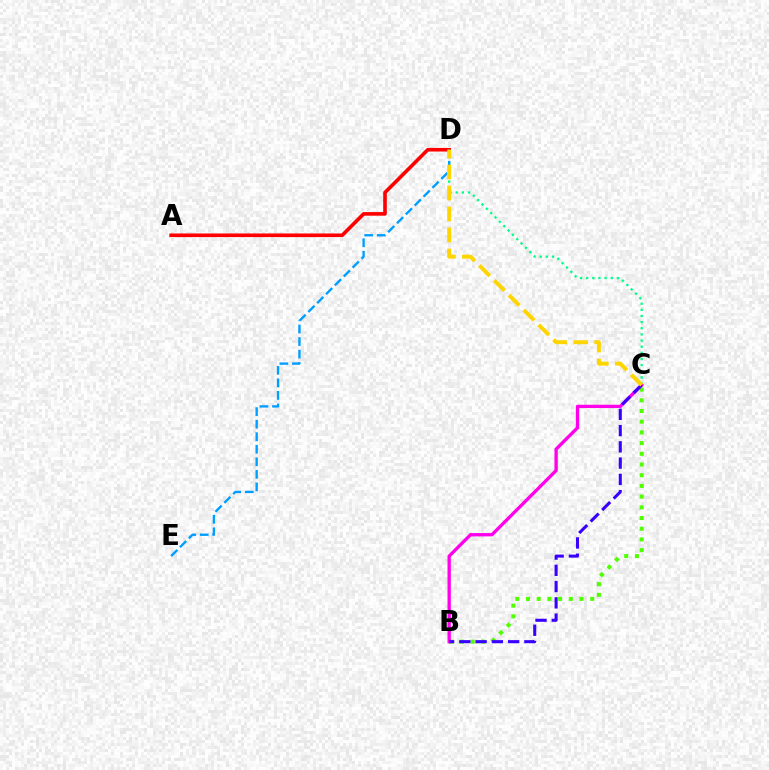{('A', 'D'): [{'color': '#ff0000', 'line_style': 'solid', 'thickness': 2.6}], ('B', 'C'): [{'color': '#4fff00', 'line_style': 'dotted', 'thickness': 2.91}, {'color': '#ff00ed', 'line_style': 'solid', 'thickness': 2.39}, {'color': '#3700ff', 'line_style': 'dashed', 'thickness': 2.21}], ('C', 'D'): [{'color': '#00ff86', 'line_style': 'dotted', 'thickness': 1.67}, {'color': '#ffd500', 'line_style': 'dashed', 'thickness': 2.85}], ('D', 'E'): [{'color': '#009eff', 'line_style': 'dashed', 'thickness': 1.7}]}